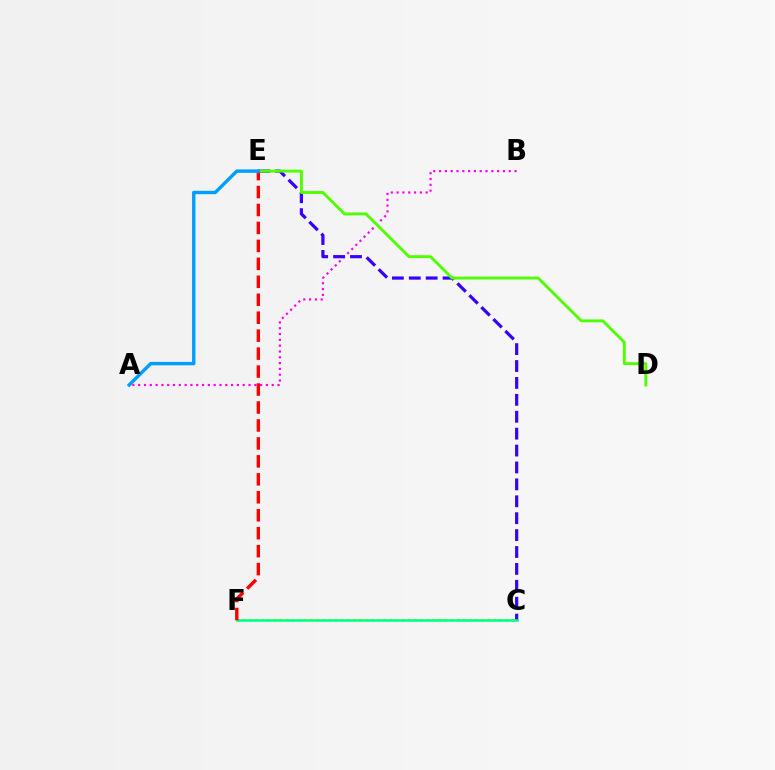{('A', 'B'): [{'color': '#ff00ed', 'line_style': 'dotted', 'thickness': 1.58}], ('C', 'E'): [{'color': '#3700ff', 'line_style': 'dashed', 'thickness': 2.3}], ('C', 'F'): [{'color': '#ffd500', 'line_style': 'dotted', 'thickness': 1.66}, {'color': '#00ff86', 'line_style': 'solid', 'thickness': 1.86}], ('D', 'E'): [{'color': '#4fff00', 'line_style': 'solid', 'thickness': 2.08}], ('E', 'F'): [{'color': '#ff0000', 'line_style': 'dashed', 'thickness': 2.44}], ('A', 'E'): [{'color': '#009eff', 'line_style': 'solid', 'thickness': 2.45}]}